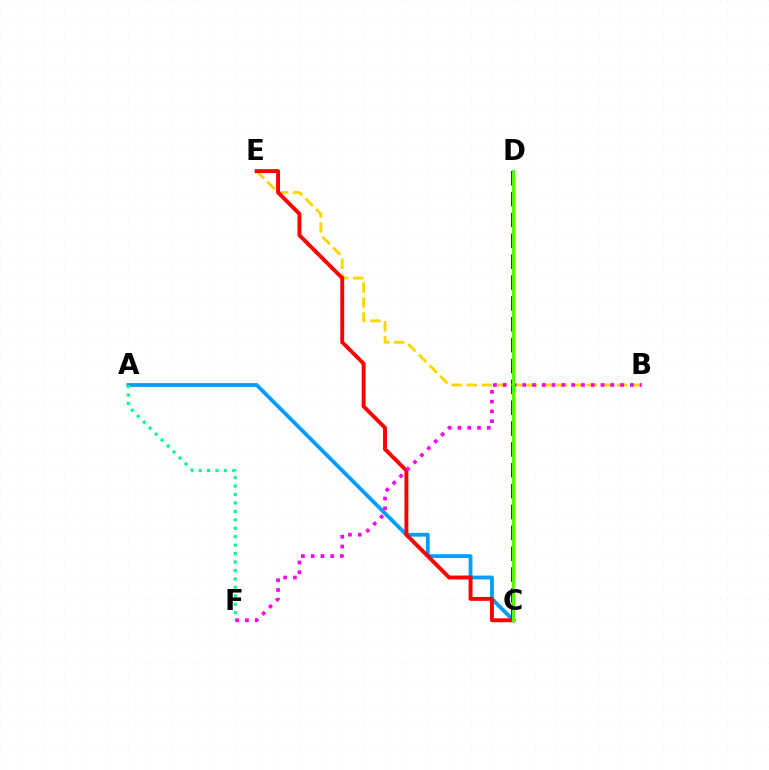{('A', 'C'): [{'color': '#009eff', 'line_style': 'solid', 'thickness': 2.74}], ('C', 'D'): [{'color': '#3700ff', 'line_style': 'dashed', 'thickness': 2.83}, {'color': '#4fff00', 'line_style': 'solid', 'thickness': 2.25}], ('A', 'F'): [{'color': '#00ff86', 'line_style': 'dotted', 'thickness': 2.29}], ('B', 'E'): [{'color': '#ffd500', 'line_style': 'dashed', 'thickness': 2.04}], ('C', 'E'): [{'color': '#ff0000', 'line_style': 'solid', 'thickness': 2.81}], ('B', 'F'): [{'color': '#ff00ed', 'line_style': 'dotted', 'thickness': 2.66}]}